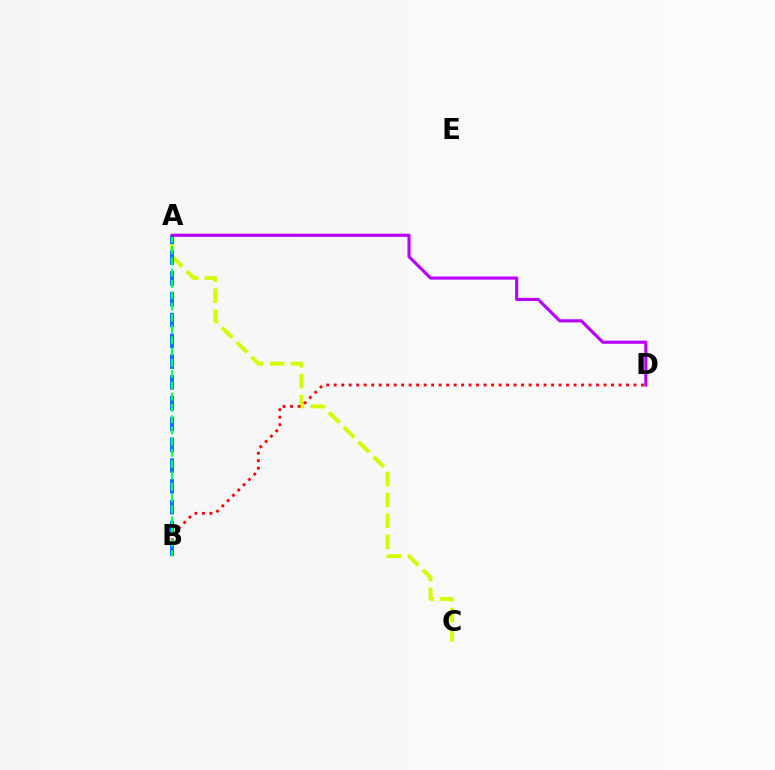{('A', 'C'): [{'color': '#d1ff00', 'line_style': 'dashed', 'thickness': 2.84}], ('B', 'D'): [{'color': '#ff0000', 'line_style': 'dotted', 'thickness': 2.04}], ('A', 'B'): [{'color': '#0074ff', 'line_style': 'dashed', 'thickness': 2.82}, {'color': '#00ff5c', 'line_style': 'dashed', 'thickness': 1.53}], ('A', 'D'): [{'color': '#b900ff', 'line_style': 'solid', 'thickness': 2.26}]}